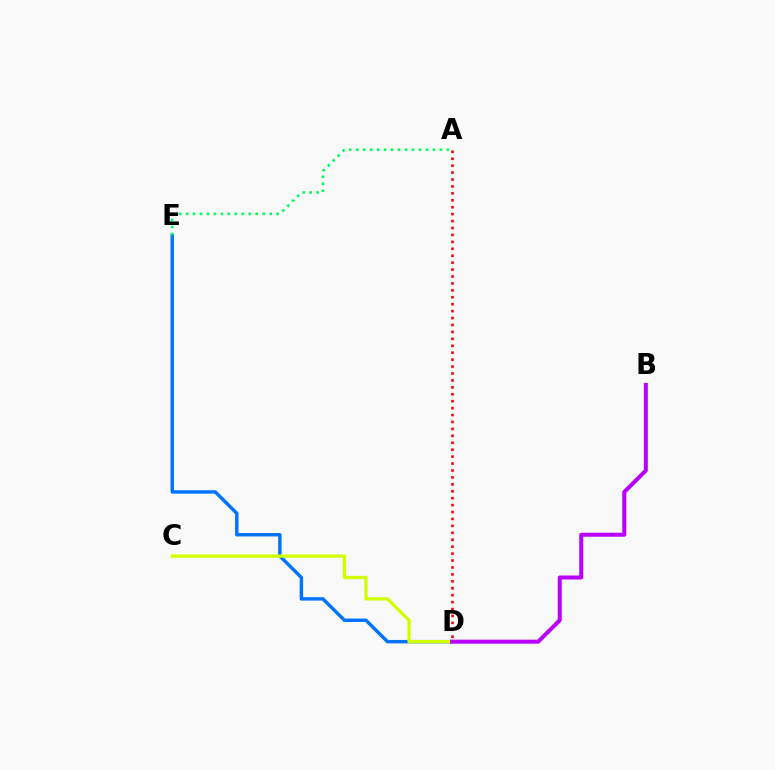{('D', 'E'): [{'color': '#0074ff', 'line_style': 'solid', 'thickness': 2.47}], ('A', 'D'): [{'color': '#ff0000', 'line_style': 'dotted', 'thickness': 1.88}], ('A', 'E'): [{'color': '#00ff5c', 'line_style': 'dotted', 'thickness': 1.89}], ('C', 'D'): [{'color': '#d1ff00', 'line_style': 'solid', 'thickness': 2.37}], ('B', 'D'): [{'color': '#b900ff', 'line_style': 'solid', 'thickness': 2.88}]}